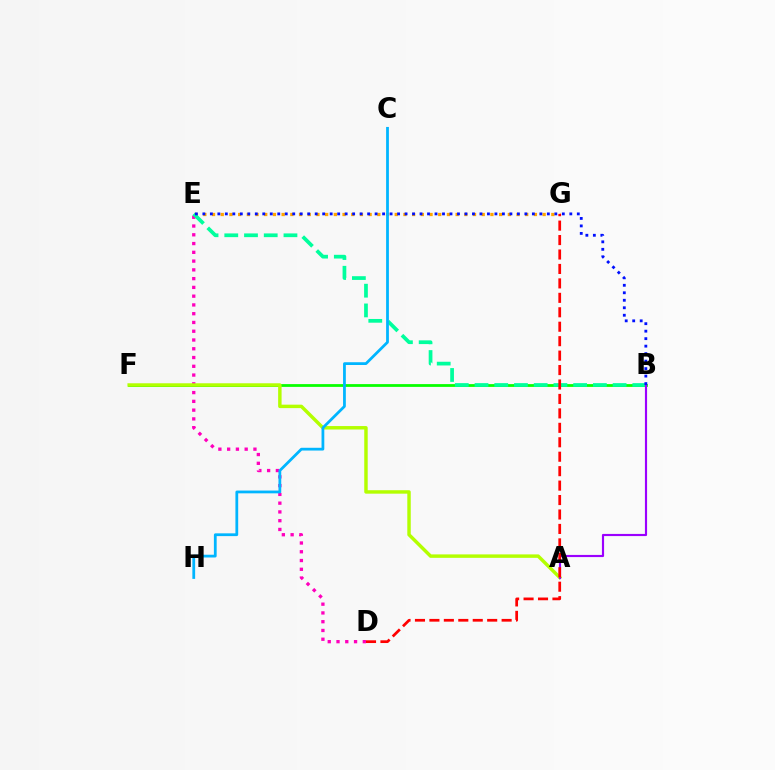{('B', 'F'): [{'color': '#08ff00', 'line_style': 'solid', 'thickness': 2.0}], ('E', 'G'): [{'color': '#ffa500', 'line_style': 'dotted', 'thickness': 2.36}], ('D', 'E'): [{'color': '#ff00bd', 'line_style': 'dotted', 'thickness': 2.38}], ('A', 'F'): [{'color': '#b3ff00', 'line_style': 'solid', 'thickness': 2.48}], ('B', 'E'): [{'color': '#00ff9d', 'line_style': 'dashed', 'thickness': 2.68}, {'color': '#0010ff', 'line_style': 'dotted', 'thickness': 2.03}], ('A', 'B'): [{'color': '#9b00ff', 'line_style': 'solid', 'thickness': 1.55}], ('D', 'G'): [{'color': '#ff0000', 'line_style': 'dashed', 'thickness': 1.96}], ('C', 'H'): [{'color': '#00b5ff', 'line_style': 'solid', 'thickness': 2.0}]}